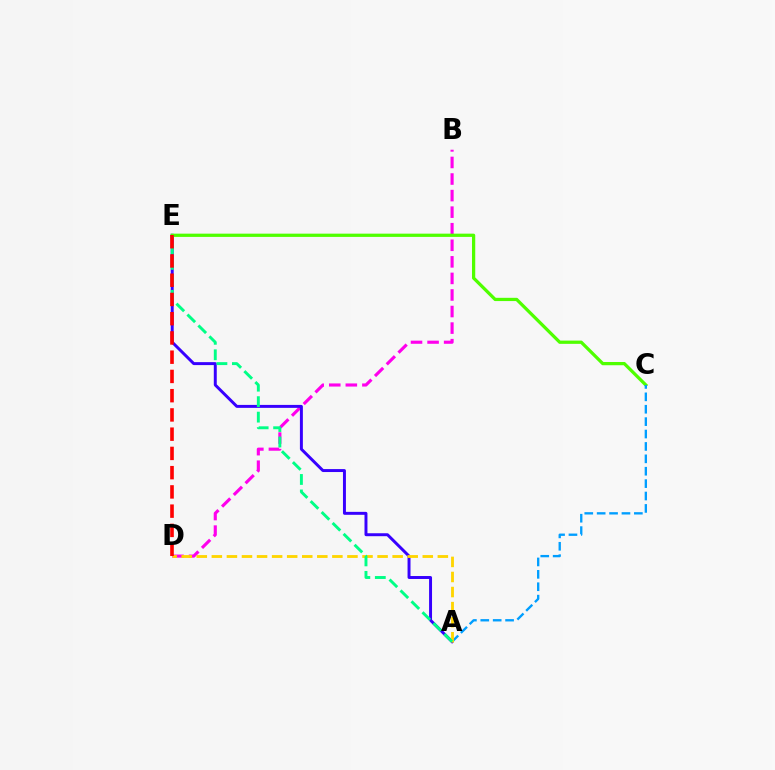{('B', 'D'): [{'color': '#ff00ed', 'line_style': 'dashed', 'thickness': 2.25}], ('A', 'E'): [{'color': '#3700ff', 'line_style': 'solid', 'thickness': 2.13}, {'color': '#00ff86', 'line_style': 'dashed', 'thickness': 2.1}], ('C', 'E'): [{'color': '#4fff00', 'line_style': 'solid', 'thickness': 2.34}], ('A', 'C'): [{'color': '#009eff', 'line_style': 'dashed', 'thickness': 1.68}], ('A', 'D'): [{'color': '#ffd500', 'line_style': 'dashed', 'thickness': 2.05}], ('D', 'E'): [{'color': '#ff0000', 'line_style': 'dashed', 'thickness': 2.61}]}